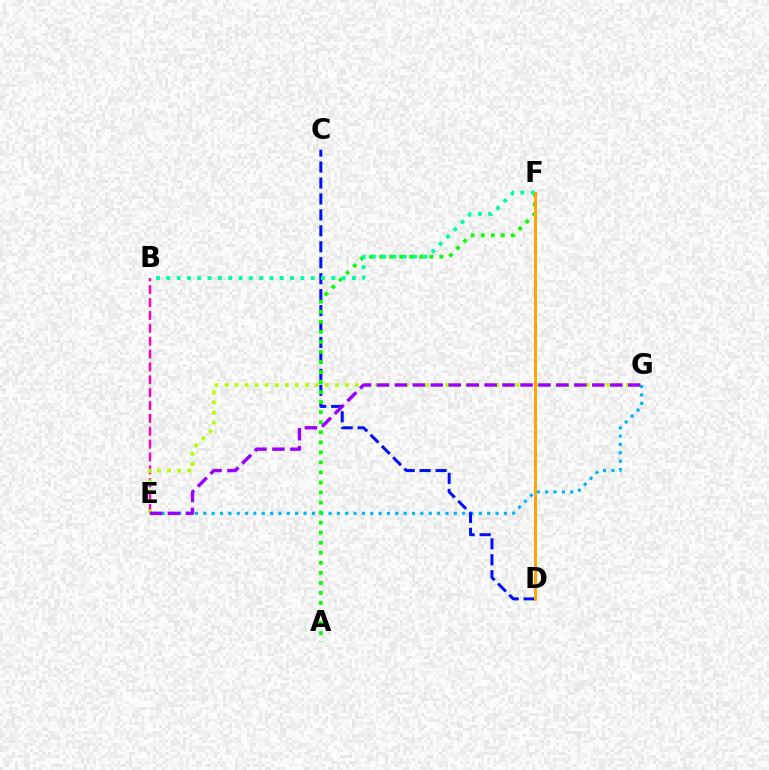{('D', 'F'): [{'color': '#ff0000', 'line_style': 'dotted', 'thickness': 1.97}, {'color': '#ffa500', 'line_style': 'solid', 'thickness': 2.08}], ('E', 'G'): [{'color': '#00b5ff', 'line_style': 'dotted', 'thickness': 2.27}, {'color': '#b3ff00', 'line_style': 'dotted', 'thickness': 2.73}, {'color': '#9b00ff', 'line_style': 'dashed', 'thickness': 2.44}], ('C', 'D'): [{'color': '#0010ff', 'line_style': 'dashed', 'thickness': 2.17}], ('B', 'E'): [{'color': '#ff00bd', 'line_style': 'dashed', 'thickness': 1.75}], ('A', 'F'): [{'color': '#08ff00', 'line_style': 'dotted', 'thickness': 2.73}], ('B', 'F'): [{'color': '#00ff9d', 'line_style': 'dotted', 'thickness': 2.8}]}